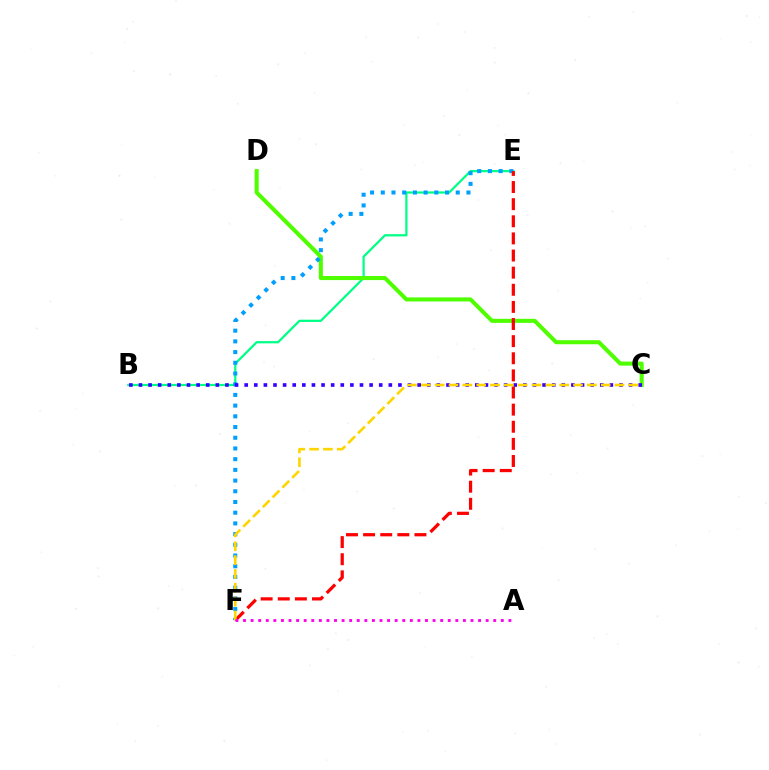{('B', 'E'): [{'color': '#00ff86', 'line_style': 'solid', 'thickness': 1.61}], ('C', 'D'): [{'color': '#4fff00', 'line_style': 'solid', 'thickness': 2.92}], ('E', 'F'): [{'color': '#009eff', 'line_style': 'dotted', 'thickness': 2.91}, {'color': '#ff0000', 'line_style': 'dashed', 'thickness': 2.33}], ('B', 'C'): [{'color': '#3700ff', 'line_style': 'dotted', 'thickness': 2.61}], ('C', 'F'): [{'color': '#ffd500', 'line_style': 'dashed', 'thickness': 1.88}], ('A', 'F'): [{'color': '#ff00ed', 'line_style': 'dotted', 'thickness': 2.06}]}